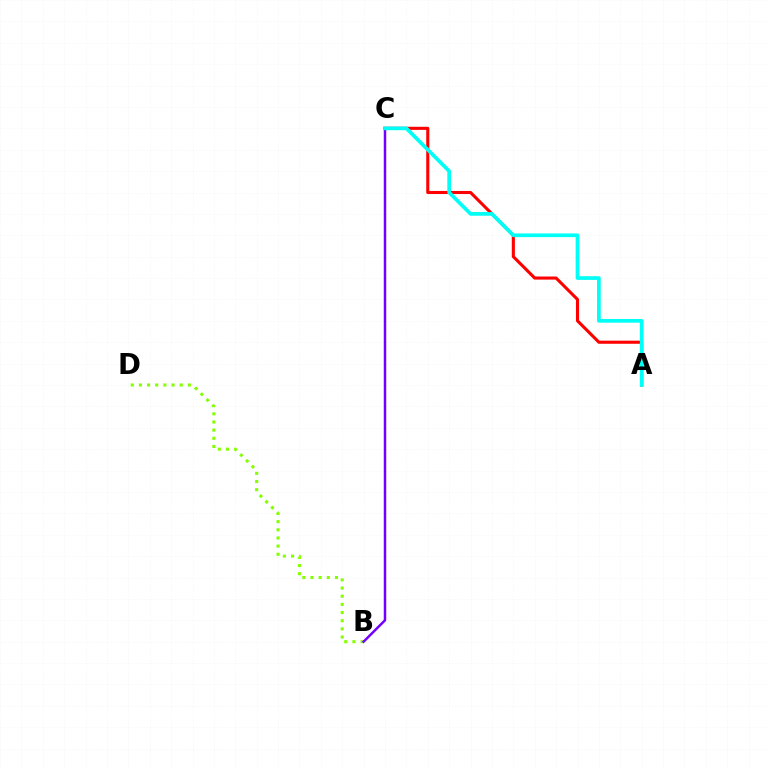{('B', 'D'): [{'color': '#84ff00', 'line_style': 'dotted', 'thickness': 2.22}], ('A', 'C'): [{'color': '#ff0000', 'line_style': 'solid', 'thickness': 2.23}, {'color': '#00fff6', 'line_style': 'solid', 'thickness': 2.66}], ('B', 'C'): [{'color': '#7200ff', 'line_style': 'solid', 'thickness': 1.78}]}